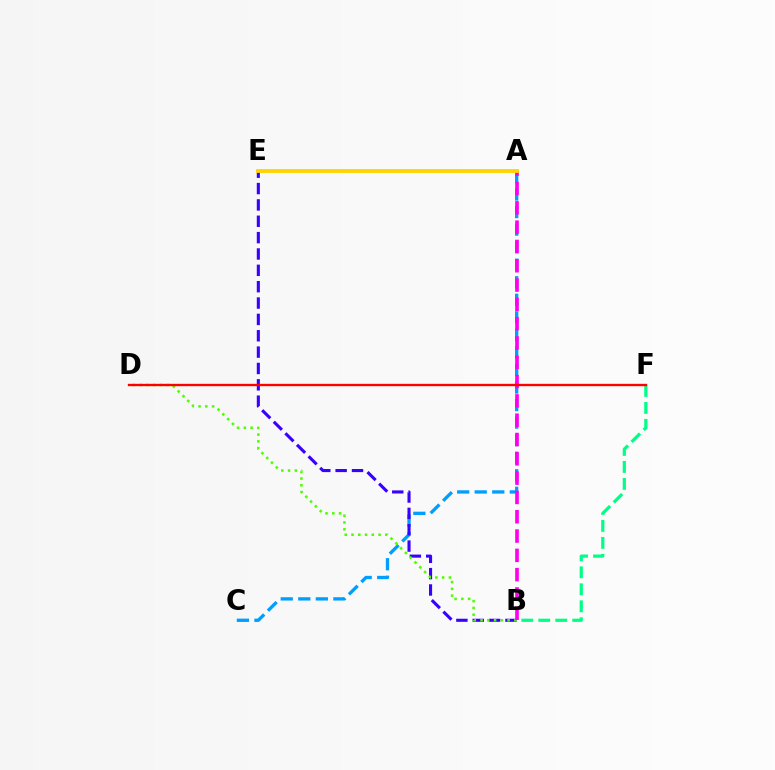{('A', 'C'): [{'color': '#009eff', 'line_style': 'dashed', 'thickness': 2.38}], ('B', 'E'): [{'color': '#3700ff', 'line_style': 'dashed', 'thickness': 2.22}], ('B', 'D'): [{'color': '#4fff00', 'line_style': 'dotted', 'thickness': 1.84}], ('A', 'B'): [{'color': '#ff00ed', 'line_style': 'dashed', 'thickness': 2.62}], ('A', 'E'): [{'color': '#ffd500', 'line_style': 'solid', 'thickness': 2.77}], ('B', 'F'): [{'color': '#00ff86', 'line_style': 'dashed', 'thickness': 2.31}], ('D', 'F'): [{'color': '#ff0000', 'line_style': 'solid', 'thickness': 1.69}]}